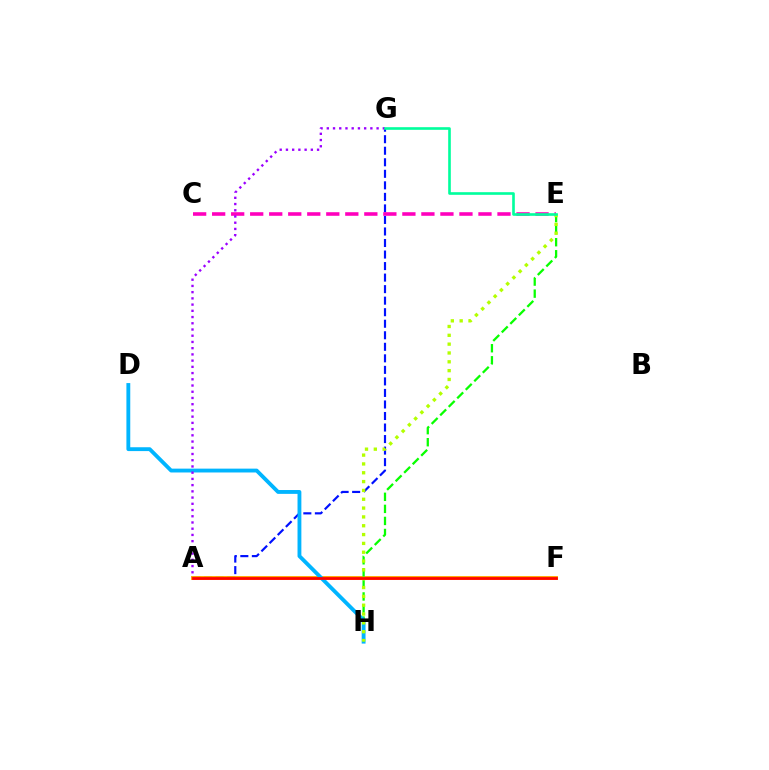{('A', 'G'): [{'color': '#0010ff', 'line_style': 'dashed', 'thickness': 1.57}, {'color': '#9b00ff', 'line_style': 'dotted', 'thickness': 1.69}], ('A', 'F'): [{'color': '#ffa500', 'line_style': 'solid', 'thickness': 2.82}, {'color': '#ff0000', 'line_style': 'solid', 'thickness': 1.98}], ('C', 'E'): [{'color': '#ff00bd', 'line_style': 'dashed', 'thickness': 2.58}], ('E', 'H'): [{'color': '#08ff00', 'line_style': 'dashed', 'thickness': 1.64}, {'color': '#b3ff00', 'line_style': 'dotted', 'thickness': 2.4}], ('D', 'H'): [{'color': '#00b5ff', 'line_style': 'solid', 'thickness': 2.77}], ('E', 'G'): [{'color': '#00ff9d', 'line_style': 'solid', 'thickness': 1.9}]}